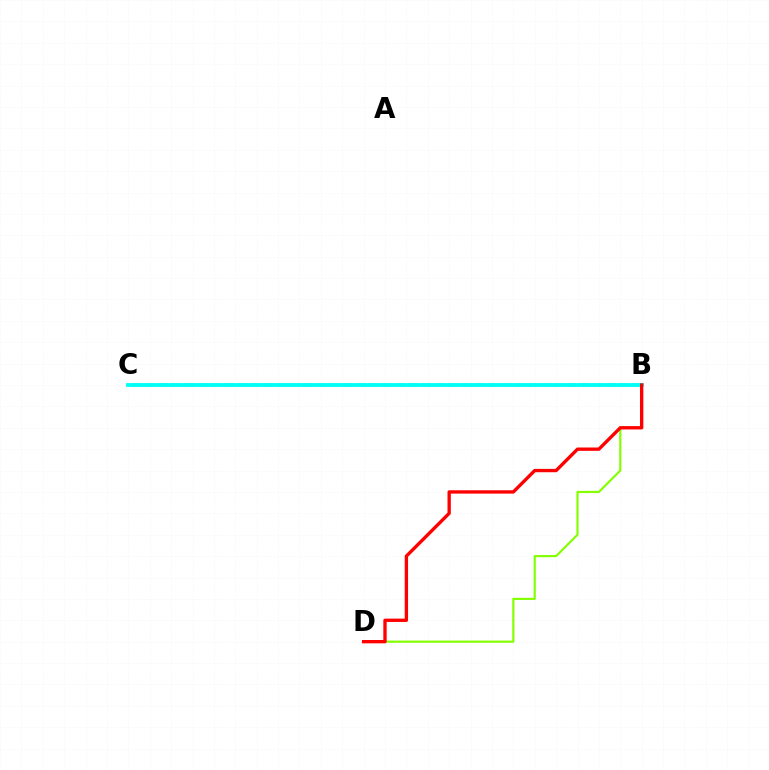{('B', 'D'): [{'color': '#84ff00', 'line_style': 'solid', 'thickness': 1.56}, {'color': '#ff0000', 'line_style': 'solid', 'thickness': 2.4}], ('B', 'C'): [{'color': '#7200ff', 'line_style': 'dashed', 'thickness': 1.79}, {'color': '#00fff6', 'line_style': 'solid', 'thickness': 2.75}]}